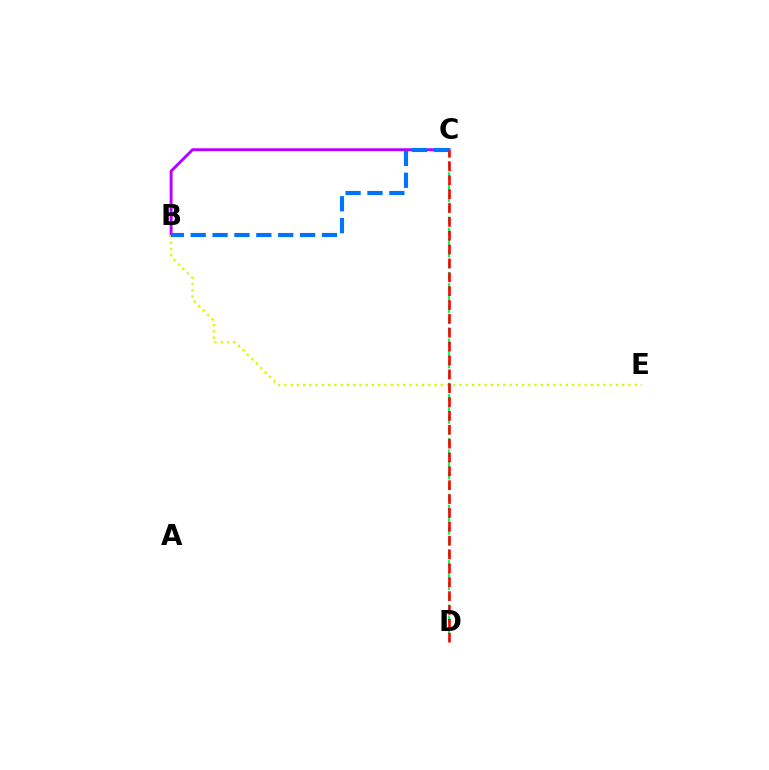{('B', 'C'): [{'color': '#b900ff', 'line_style': 'solid', 'thickness': 2.1}, {'color': '#0074ff', 'line_style': 'dashed', 'thickness': 2.97}], ('B', 'E'): [{'color': '#d1ff00', 'line_style': 'dotted', 'thickness': 1.7}], ('C', 'D'): [{'color': '#00ff5c', 'line_style': 'dashed', 'thickness': 1.51}, {'color': '#ff0000', 'line_style': 'dashed', 'thickness': 1.88}]}